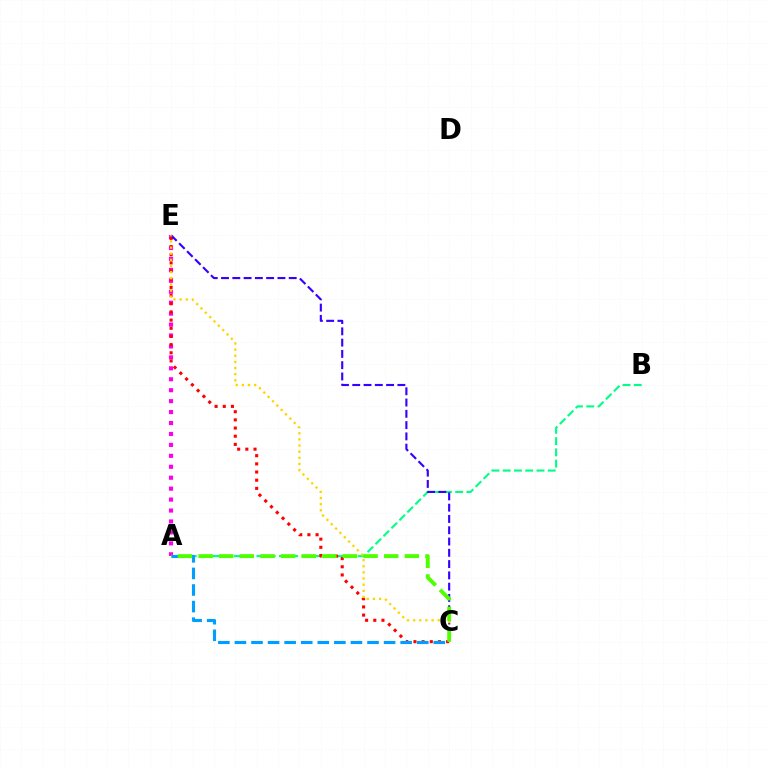{('A', 'B'): [{'color': '#00ff86', 'line_style': 'dashed', 'thickness': 1.53}], ('A', 'E'): [{'color': '#ff00ed', 'line_style': 'dotted', 'thickness': 2.97}], ('C', 'E'): [{'color': '#ff0000', 'line_style': 'dotted', 'thickness': 2.22}, {'color': '#3700ff', 'line_style': 'dashed', 'thickness': 1.53}, {'color': '#ffd500', 'line_style': 'dotted', 'thickness': 1.67}], ('A', 'C'): [{'color': '#009eff', 'line_style': 'dashed', 'thickness': 2.25}, {'color': '#4fff00', 'line_style': 'dashed', 'thickness': 2.8}]}